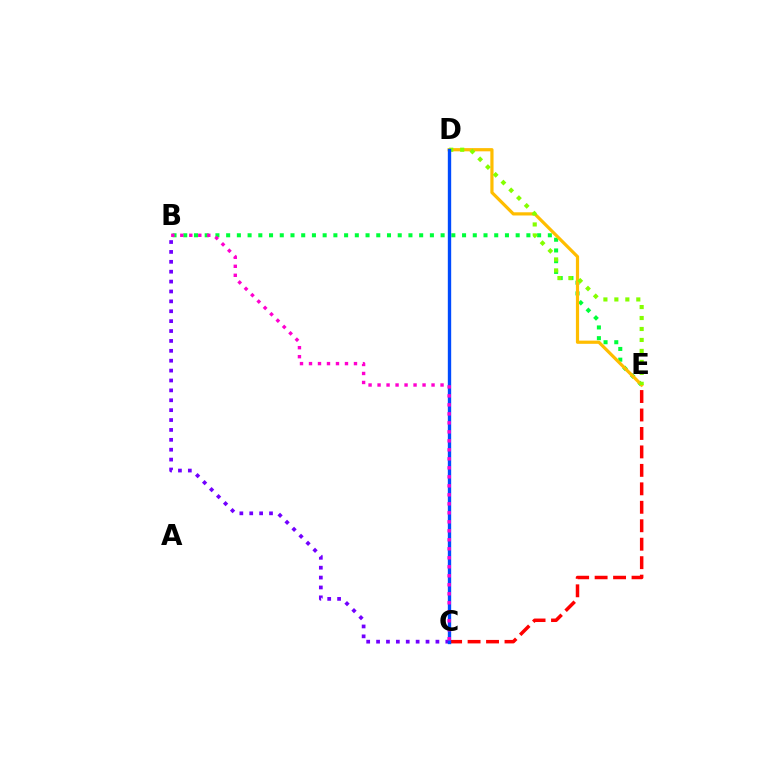{('B', 'E'): [{'color': '#00ff39', 'line_style': 'dotted', 'thickness': 2.91}], ('C', 'D'): [{'color': '#00fff6', 'line_style': 'dashed', 'thickness': 2.12}, {'color': '#004bff', 'line_style': 'solid', 'thickness': 2.42}], ('D', 'E'): [{'color': '#ffbd00', 'line_style': 'solid', 'thickness': 2.3}, {'color': '#84ff00', 'line_style': 'dotted', 'thickness': 2.98}], ('B', 'C'): [{'color': '#7200ff', 'line_style': 'dotted', 'thickness': 2.69}, {'color': '#ff00cf', 'line_style': 'dotted', 'thickness': 2.44}], ('C', 'E'): [{'color': '#ff0000', 'line_style': 'dashed', 'thickness': 2.51}]}